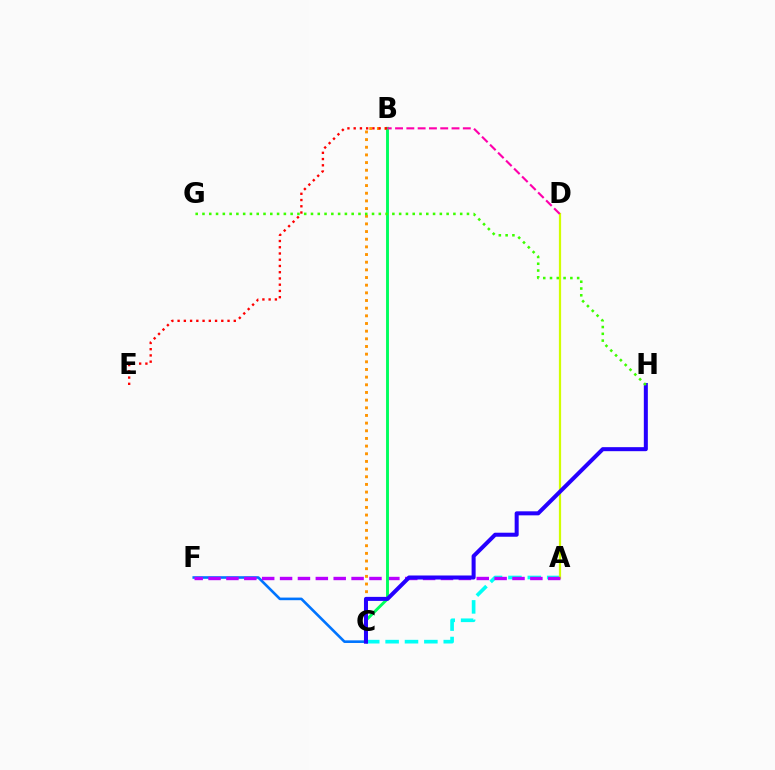{('C', 'F'): [{'color': '#0074ff', 'line_style': 'solid', 'thickness': 1.89}], ('A', 'C'): [{'color': '#00fff6', 'line_style': 'dashed', 'thickness': 2.63}], ('A', 'D'): [{'color': '#d1ff00', 'line_style': 'solid', 'thickness': 1.61}], ('A', 'F'): [{'color': '#b900ff', 'line_style': 'dashed', 'thickness': 2.43}], ('B', 'C'): [{'color': '#ff9400', 'line_style': 'dotted', 'thickness': 2.08}, {'color': '#00ff5c', 'line_style': 'solid', 'thickness': 2.1}], ('C', 'H'): [{'color': '#2500ff', 'line_style': 'solid', 'thickness': 2.9}], ('B', 'D'): [{'color': '#ff00ac', 'line_style': 'dashed', 'thickness': 1.53}], ('B', 'E'): [{'color': '#ff0000', 'line_style': 'dotted', 'thickness': 1.7}], ('G', 'H'): [{'color': '#3dff00', 'line_style': 'dotted', 'thickness': 1.84}]}